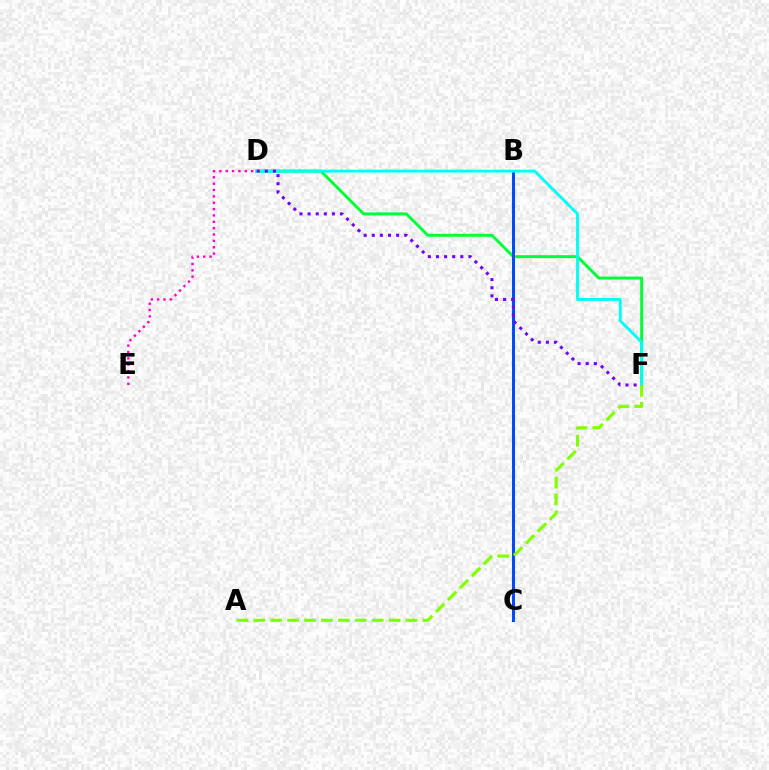{('D', 'F'): [{'color': '#00ff39', 'line_style': 'solid', 'thickness': 2.13}, {'color': '#00fff6', 'line_style': 'solid', 'thickness': 2.07}, {'color': '#7200ff', 'line_style': 'dotted', 'thickness': 2.2}], ('B', 'C'): [{'color': '#ff0000', 'line_style': 'solid', 'thickness': 1.94}, {'color': '#ffbd00', 'line_style': 'solid', 'thickness': 1.86}, {'color': '#004bff', 'line_style': 'solid', 'thickness': 2.18}], ('A', 'F'): [{'color': '#84ff00', 'line_style': 'dashed', 'thickness': 2.3}], ('D', 'E'): [{'color': '#ff00cf', 'line_style': 'dotted', 'thickness': 1.73}]}